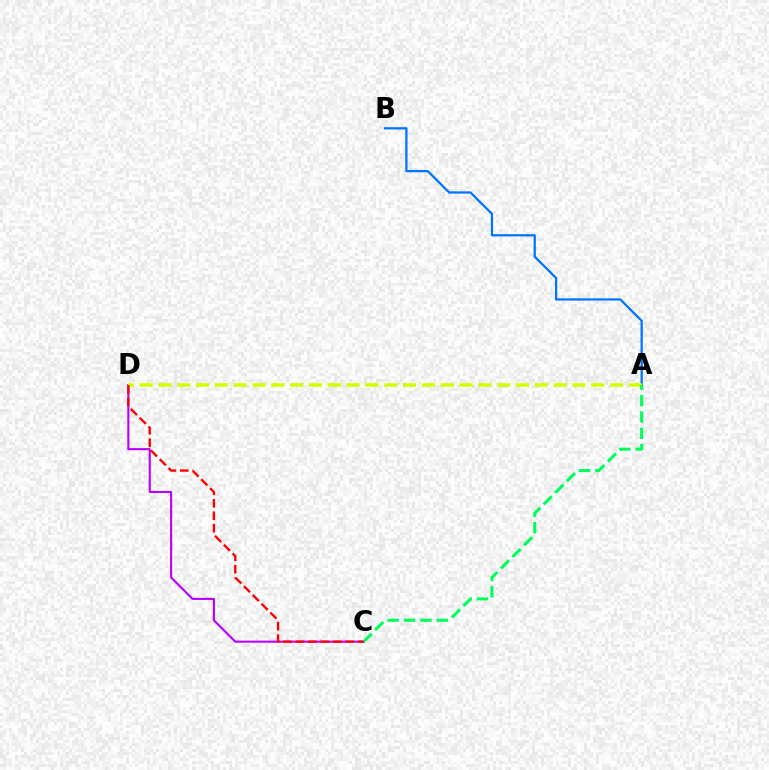{('C', 'D'): [{'color': '#b900ff', 'line_style': 'solid', 'thickness': 1.51}, {'color': '#ff0000', 'line_style': 'dashed', 'thickness': 1.69}], ('A', 'B'): [{'color': '#0074ff', 'line_style': 'solid', 'thickness': 1.62}], ('A', 'D'): [{'color': '#d1ff00', 'line_style': 'dashed', 'thickness': 2.56}], ('A', 'C'): [{'color': '#00ff5c', 'line_style': 'dashed', 'thickness': 2.22}]}